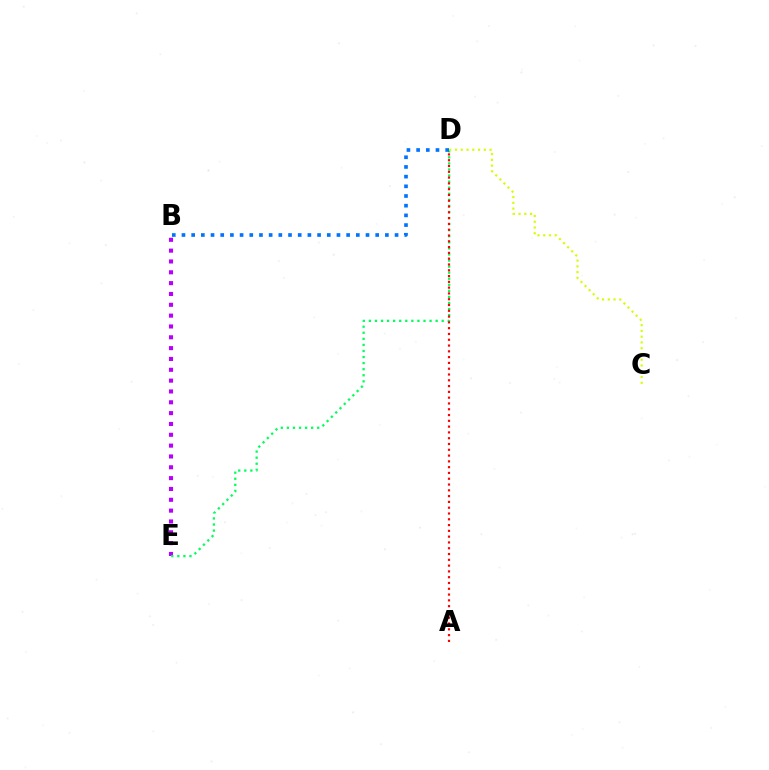{('B', 'E'): [{'color': '#b900ff', 'line_style': 'dotted', 'thickness': 2.94}], ('D', 'E'): [{'color': '#00ff5c', 'line_style': 'dotted', 'thickness': 1.65}], ('B', 'D'): [{'color': '#0074ff', 'line_style': 'dotted', 'thickness': 2.63}], ('A', 'D'): [{'color': '#ff0000', 'line_style': 'dotted', 'thickness': 1.57}], ('C', 'D'): [{'color': '#d1ff00', 'line_style': 'dotted', 'thickness': 1.56}]}